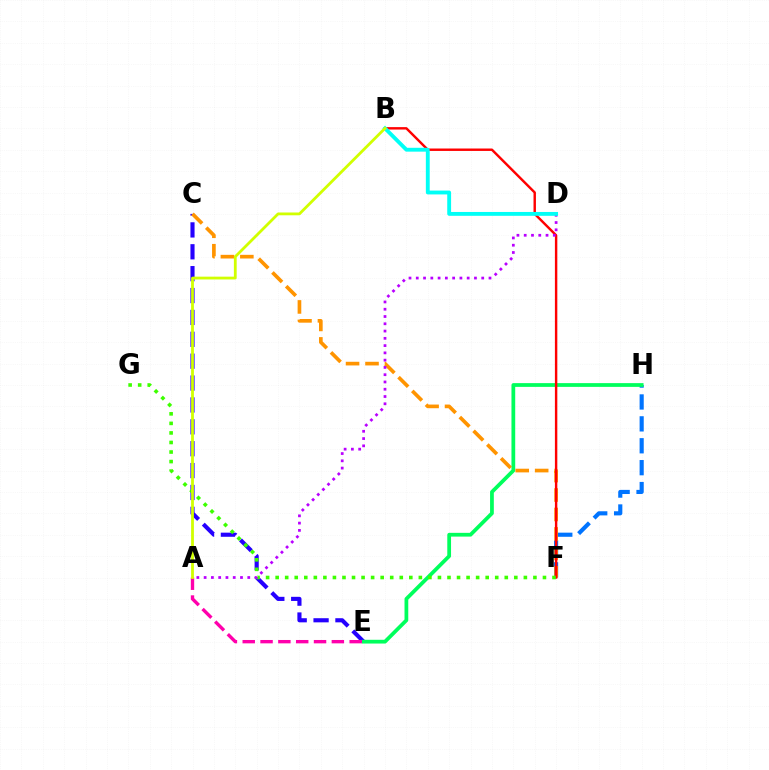{('C', 'E'): [{'color': '#2500ff', 'line_style': 'dashed', 'thickness': 2.97}], ('F', 'H'): [{'color': '#0074ff', 'line_style': 'dashed', 'thickness': 2.98}], ('E', 'H'): [{'color': '#00ff5c', 'line_style': 'solid', 'thickness': 2.7}], ('C', 'F'): [{'color': '#ff9400', 'line_style': 'dashed', 'thickness': 2.64}], ('B', 'F'): [{'color': '#ff0000', 'line_style': 'solid', 'thickness': 1.75}], ('F', 'G'): [{'color': '#3dff00', 'line_style': 'dotted', 'thickness': 2.59}], ('A', 'E'): [{'color': '#ff00ac', 'line_style': 'dashed', 'thickness': 2.42}], ('A', 'D'): [{'color': '#b900ff', 'line_style': 'dotted', 'thickness': 1.98}], ('B', 'D'): [{'color': '#00fff6', 'line_style': 'solid', 'thickness': 2.77}], ('A', 'B'): [{'color': '#d1ff00', 'line_style': 'solid', 'thickness': 2.01}]}